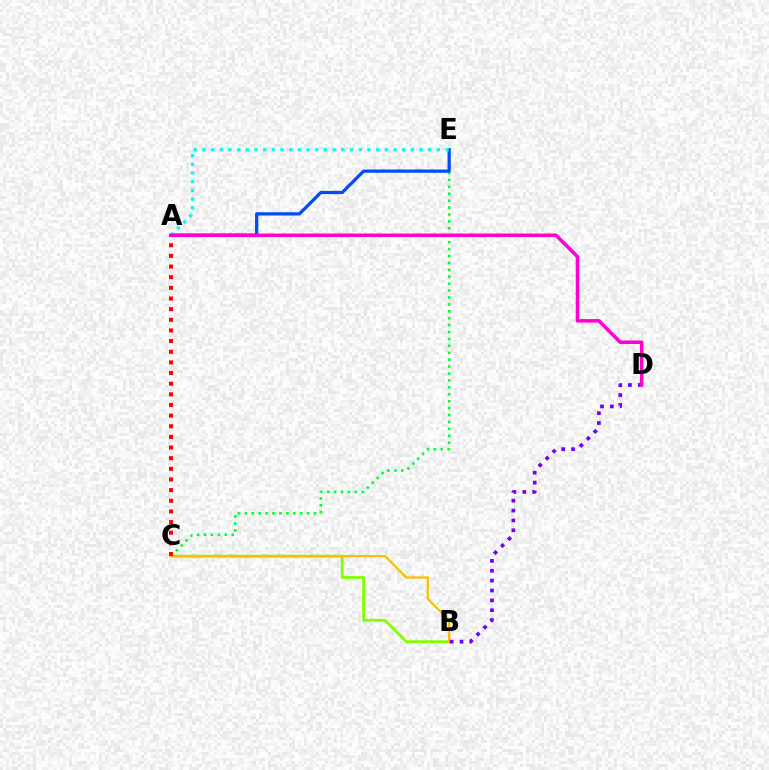{('B', 'C'): [{'color': '#84ff00', 'line_style': 'solid', 'thickness': 2.01}, {'color': '#ffbd00', 'line_style': 'solid', 'thickness': 1.64}], ('C', 'E'): [{'color': '#00ff39', 'line_style': 'dotted', 'thickness': 1.88}], ('A', 'E'): [{'color': '#004bff', 'line_style': 'solid', 'thickness': 2.33}, {'color': '#00fff6', 'line_style': 'dotted', 'thickness': 2.36}], ('B', 'D'): [{'color': '#7200ff', 'line_style': 'dotted', 'thickness': 2.68}], ('A', 'C'): [{'color': '#ff0000', 'line_style': 'dotted', 'thickness': 2.89}], ('A', 'D'): [{'color': '#ff00cf', 'line_style': 'solid', 'thickness': 2.52}]}